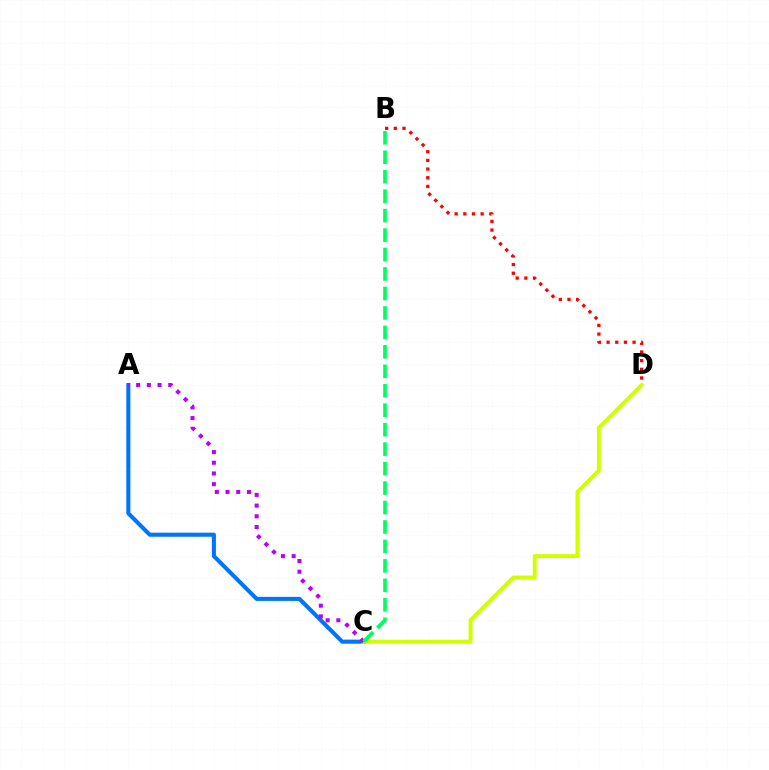{('A', 'C'): [{'color': '#0074ff', 'line_style': 'solid', 'thickness': 2.93}, {'color': '#b900ff', 'line_style': 'dotted', 'thickness': 2.91}], ('B', 'D'): [{'color': '#ff0000', 'line_style': 'dotted', 'thickness': 2.35}], ('C', 'D'): [{'color': '#d1ff00', 'line_style': 'solid', 'thickness': 2.84}], ('B', 'C'): [{'color': '#00ff5c', 'line_style': 'dashed', 'thickness': 2.64}]}